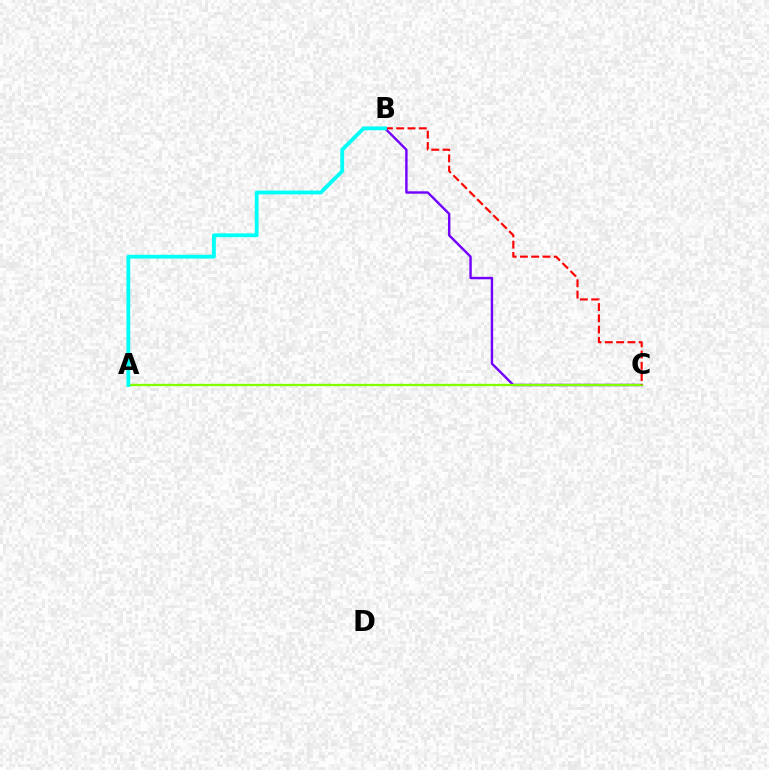{('B', 'C'): [{'color': '#7200ff', 'line_style': 'solid', 'thickness': 1.73}, {'color': '#ff0000', 'line_style': 'dashed', 'thickness': 1.53}], ('A', 'C'): [{'color': '#84ff00', 'line_style': 'solid', 'thickness': 1.69}], ('A', 'B'): [{'color': '#00fff6', 'line_style': 'solid', 'thickness': 2.75}]}